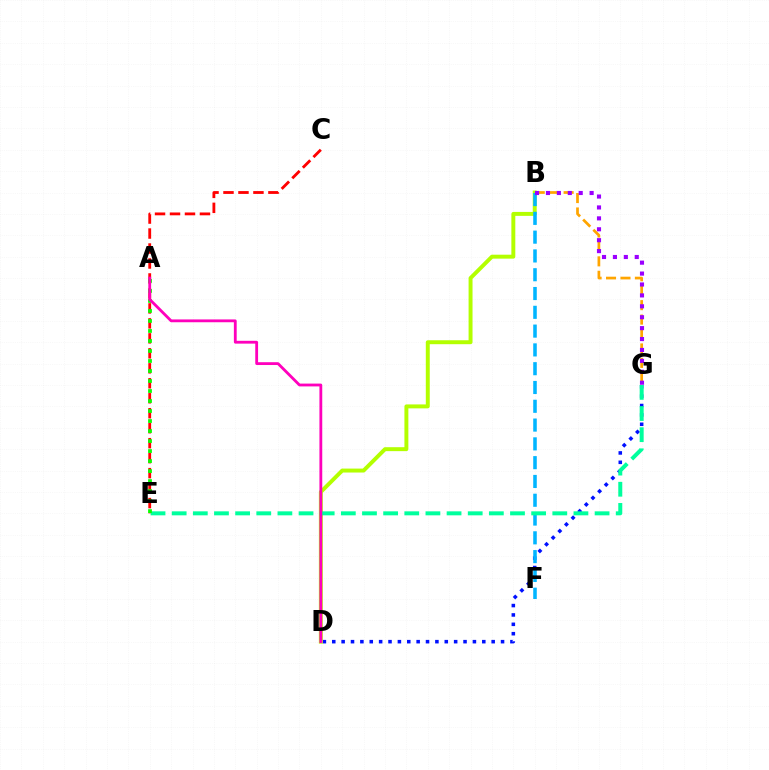{('D', 'G'): [{'color': '#0010ff', 'line_style': 'dotted', 'thickness': 2.55}], ('B', 'G'): [{'color': '#ffa500', 'line_style': 'dashed', 'thickness': 1.96}, {'color': '#9b00ff', 'line_style': 'dotted', 'thickness': 2.97}], ('B', 'D'): [{'color': '#b3ff00', 'line_style': 'solid', 'thickness': 2.84}], ('B', 'F'): [{'color': '#00b5ff', 'line_style': 'dashed', 'thickness': 2.55}], ('C', 'E'): [{'color': '#ff0000', 'line_style': 'dashed', 'thickness': 2.03}], ('E', 'G'): [{'color': '#00ff9d', 'line_style': 'dashed', 'thickness': 2.87}], ('A', 'E'): [{'color': '#08ff00', 'line_style': 'dotted', 'thickness': 2.72}], ('A', 'D'): [{'color': '#ff00bd', 'line_style': 'solid', 'thickness': 2.03}]}